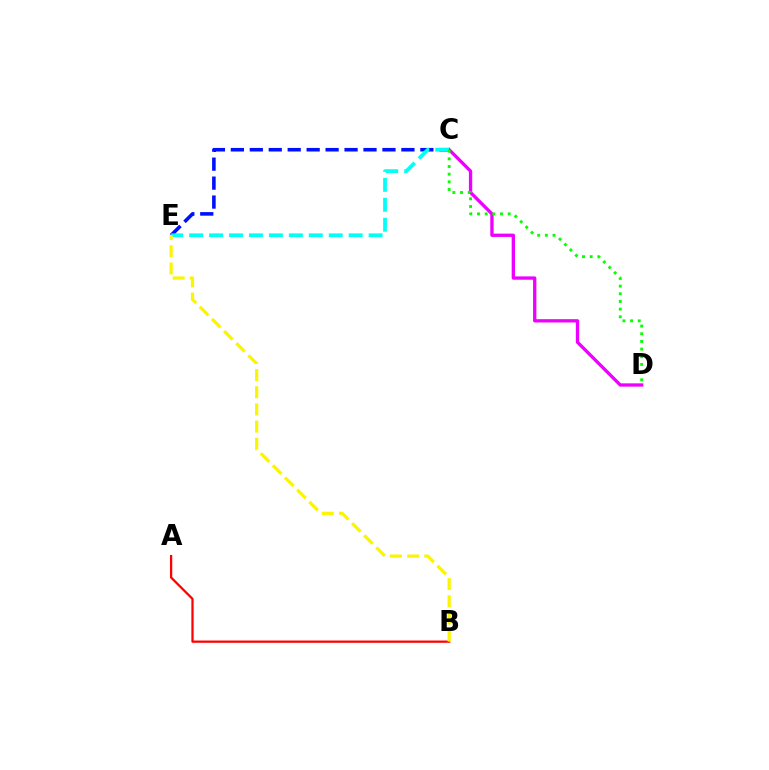{('C', 'E'): [{'color': '#0010ff', 'line_style': 'dashed', 'thickness': 2.57}, {'color': '#00fff6', 'line_style': 'dashed', 'thickness': 2.71}], ('A', 'B'): [{'color': '#ff0000', 'line_style': 'solid', 'thickness': 1.63}], ('C', 'D'): [{'color': '#ee00ff', 'line_style': 'solid', 'thickness': 2.38}, {'color': '#08ff00', 'line_style': 'dotted', 'thickness': 2.08}], ('B', 'E'): [{'color': '#fcf500', 'line_style': 'dashed', 'thickness': 2.33}]}